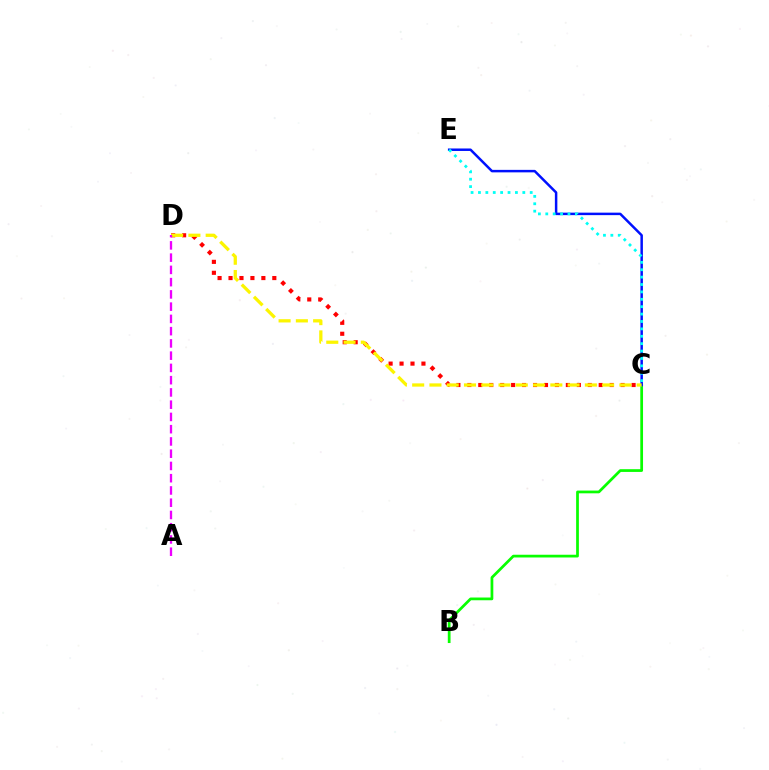{('B', 'C'): [{'color': '#08ff00', 'line_style': 'solid', 'thickness': 1.97}], ('C', 'E'): [{'color': '#0010ff', 'line_style': 'solid', 'thickness': 1.79}, {'color': '#00fff6', 'line_style': 'dotted', 'thickness': 2.01}], ('C', 'D'): [{'color': '#ff0000', 'line_style': 'dotted', 'thickness': 2.98}, {'color': '#fcf500', 'line_style': 'dashed', 'thickness': 2.35}], ('A', 'D'): [{'color': '#ee00ff', 'line_style': 'dashed', 'thickness': 1.66}]}